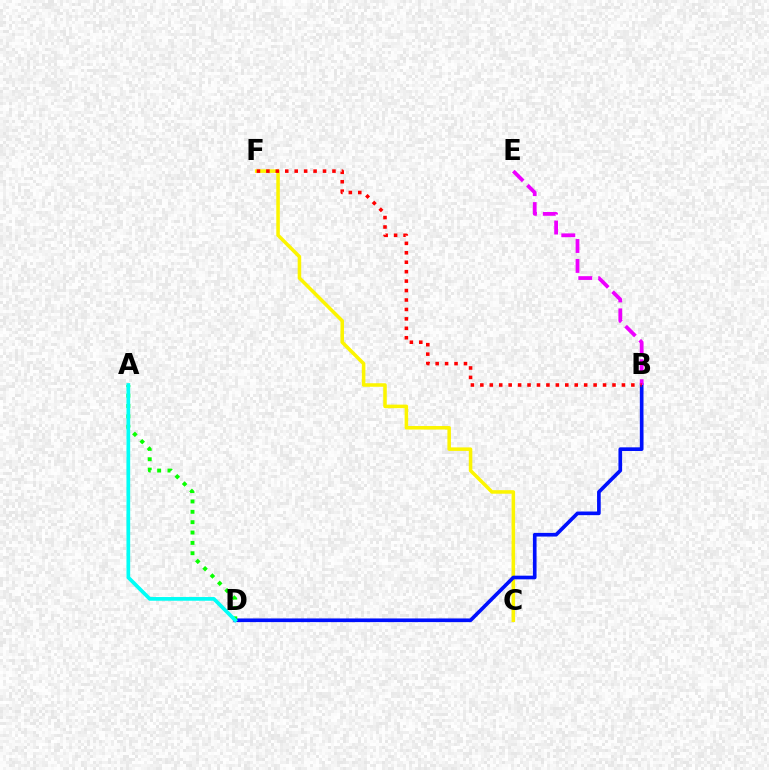{('C', 'F'): [{'color': '#fcf500', 'line_style': 'solid', 'thickness': 2.55}], ('B', 'D'): [{'color': '#0010ff', 'line_style': 'solid', 'thickness': 2.64}], ('B', 'E'): [{'color': '#ee00ff', 'line_style': 'dashed', 'thickness': 2.71}], ('A', 'D'): [{'color': '#08ff00', 'line_style': 'dotted', 'thickness': 2.81}, {'color': '#00fff6', 'line_style': 'solid', 'thickness': 2.67}], ('B', 'F'): [{'color': '#ff0000', 'line_style': 'dotted', 'thickness': 2.56}]}